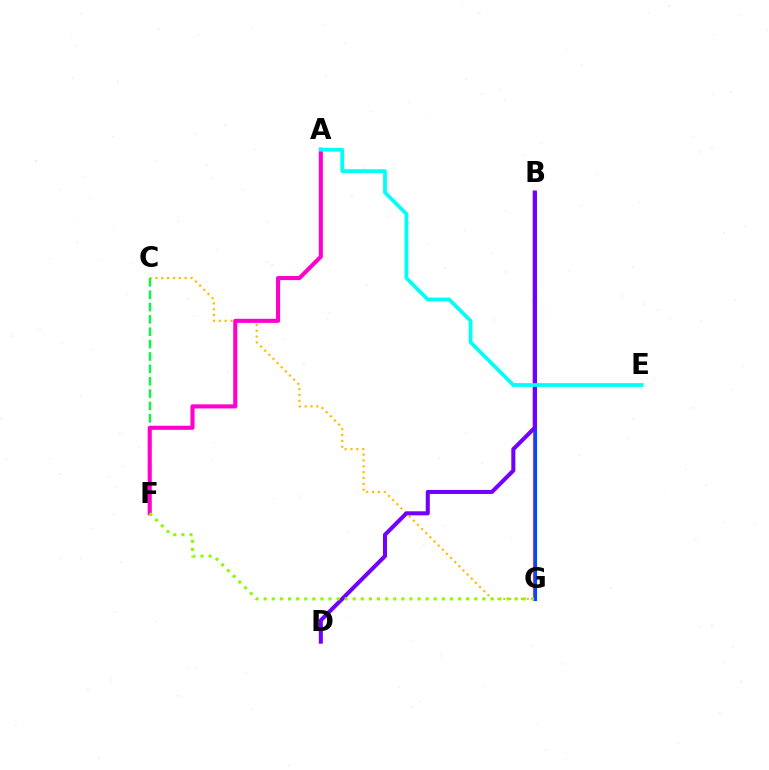{('B', 'G'): [{'color': '#ff0000', 'line_style': 'solid', 'thickness': 2.58}, {'color': '#004bff', 'line_style': 'solid', 'thickness': 2.25}], ('C', 'G'): [{'color': '#ffbd00', 'line_style': 'dotted', 'thickness': 1.59}], ('C', 'F'): [{'color': '#00ff39', 'line_style': 'dashed', 'thickness': 1.68}], ('A', 'F'): [{'color': '#ff00cf', 'line_style': 'solid', 'thickness': 2.94}], ('B', 'D'): [{'color': '#7200ff', 'line_style': 'solid', 'thickness': 2.91}], ('A', 'E'): [{'color': '#00fff6', 'line_style': 'solid', 'thickness': 2.71}], ('F', 'G'): [{'color': '#84ff00', 'line_style': 'dotted', 'thickness': 2.2}]}